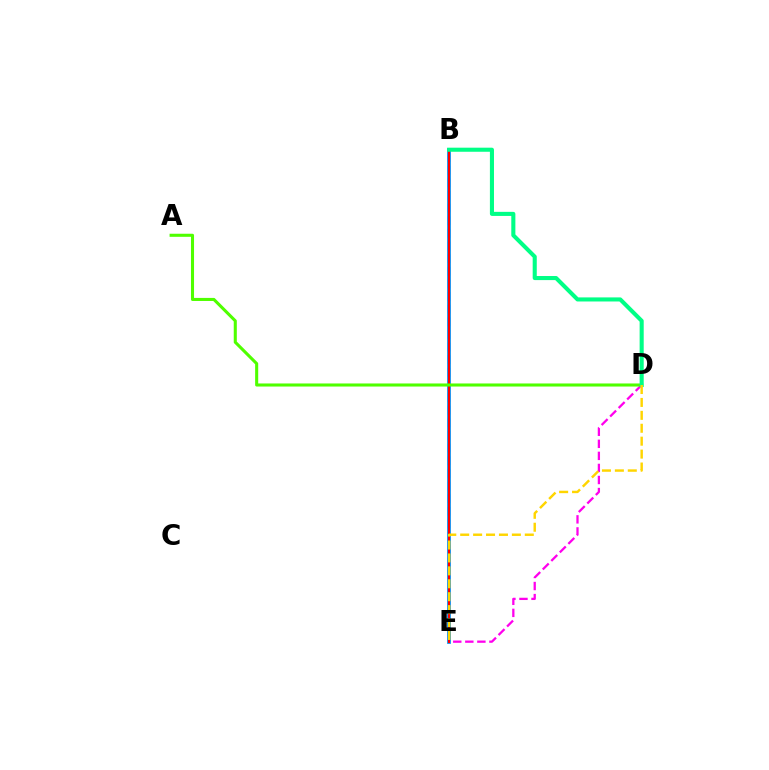{('D', 'E'): [{'color': '#ff00ed', 'line_style': 'dashed', 'thickness': 1.64}, {'color': '#ffd500', 'line_style': 'dashed', 'thickness': 1.75}], ('B', 'E'): [{'color': '#3700ff', 'line_style': 'dashed', 'thickness': 1.72}, {'color': '#009eff', 'line_style': 'solid', 'thickness': 2.71}, {'color': '#ff0000', 'line_style': 'solid', 'thickness': 1.55}], ('A', 'D'): [{'color': '#4fff00', 'line_style': 'solid', 'thickness': 2.21}], ('B', 'D'): [{'color': '#00ff86', 'line_style': 'solid', 'thickness': 2.94}]}